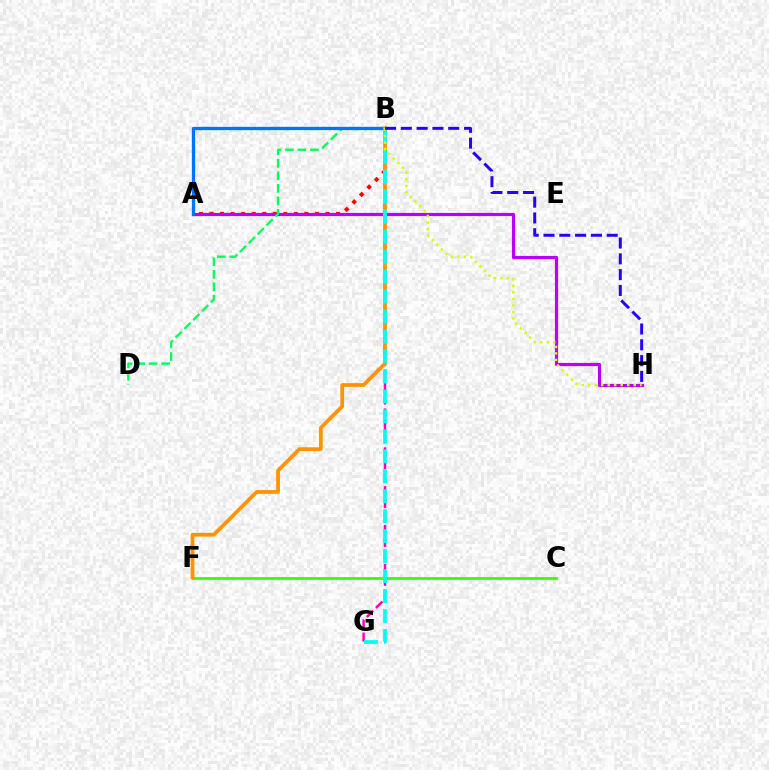{('A', 'B'): [{'color': '#ff0000', 'line_style': 'dotted', 'thickness': 2.86}, {'color': '#0074ff', 'line_style': 'solid', 'thickness': 2.37}], ('C', 'F'): [{'color': '#3dff00', 'line_style': 'solid', 'thickness': 2.01}], ('A', 'H'): [{'color': '#b900ff', 'line_style': 'solid', 'thickness': 2.29}], ('B', 'D'): [{'color': '#00ff5c', 'line_style': 'dashed', 'thickness': 1.7}], ('B', 'G'): [{'color': '#ff00ac', 'line_style': 'dashed', 'thickness': 1.76}, {'color': '#00fff6', 'line_style': 'dashed', 'thickness': 2.71}], ('B', 'F'): [{'color': '#ff9400', 'line_style': 'solid', 'thickness': 2.71}], ('B', 'H'): [{'color': '#d1ff00', 'line_style': 'dotted', 'thickness': 1.77}, {'color': '#2500ff', 'line_style': 'dashed', 'thickness': 2.15}]}